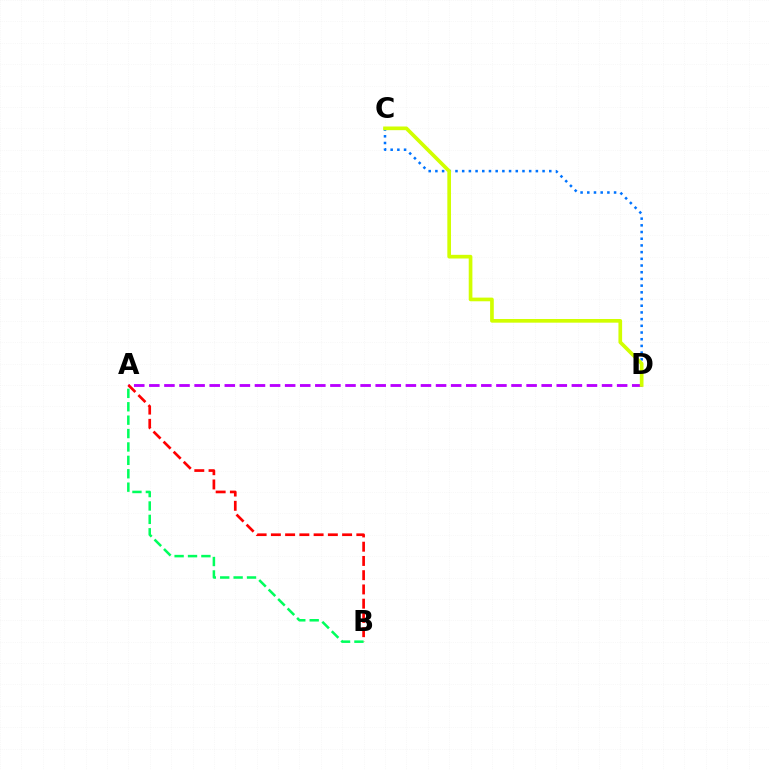{('A', 'D'): [{'color': '#b900ff', 'line_style': 'dashed', 'thickness': 2.05}], ('A', 'B'): [{'color': '#ff0000', 'line_style': 'dashed', 'thickness': 1.94}, {'color': '#00ff5c', 'line_style': 'dashed', 'thickness': 1.82}], ('C', 'D'): [{'color': '#0074ff', 'line_style': 'dotted', 'thickness': 1.82}, {'color': '#d1ff00', 'line_style': 'solid', 'thickness': 2.65}]}